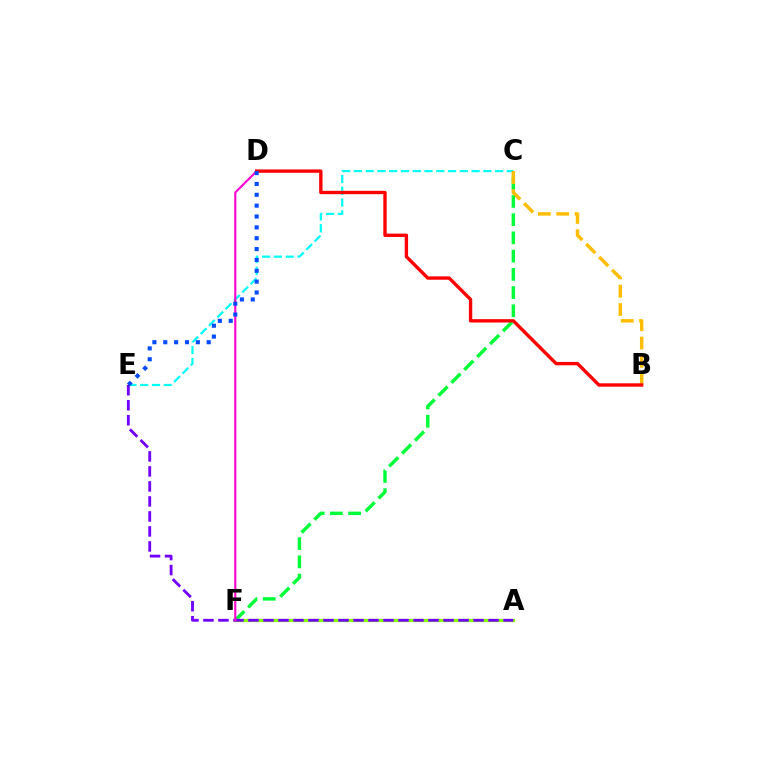{('C', 'F'): [{'color': '#00ff39', 'line_style': 'dashed', 'thickness': 2.48}], ('A', 'F'): [{'color': '#84ff00', 'line_style': 'solid', 'thickness': 2.32}], ('C', 'E'): [{'color': '#00fff6', 'line_style': 'dashed', 'thickness': 1.6}], ('B', 'C'): [{'color': '#ffbd00', 'line_style': 'dashed', 'thickness': 2.49}], ('A', 'E'): [{'color': '#7200ff', 'line_style': 'dashed', 'thickness': 2.04}], ('D', 'F'): [{'color': '#ff00cf', 'line_style': 'solid', 'thickness': 1.53}], ('B', 'D'): [{'color': '#ff0000', 'line_style': 'solid', 'thickness': 2.42}], ('D', 'E'): [{'color': '#004bff', 'line_style': 'dotted', 'thickness': 2.95}]}